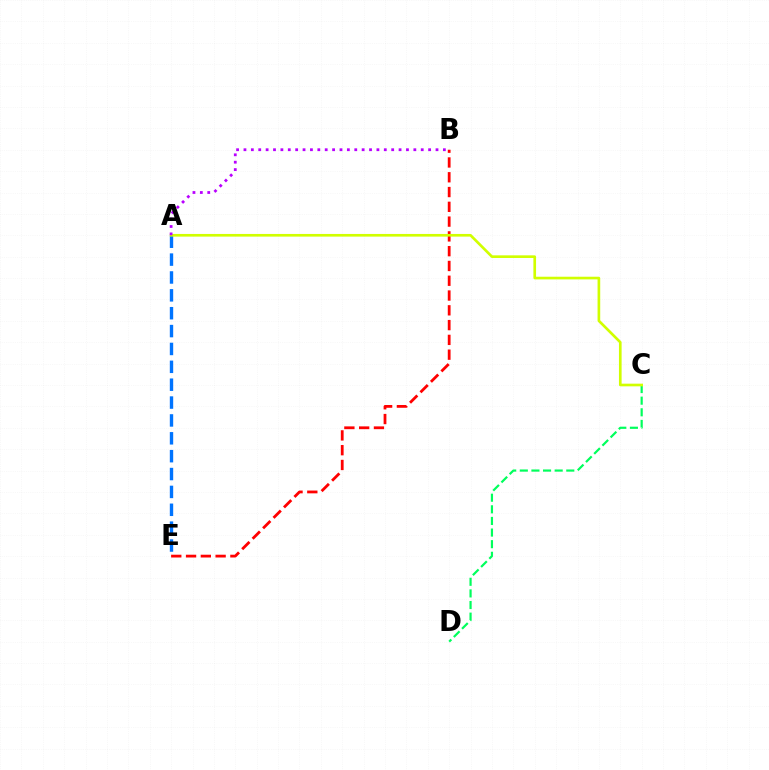{('B', 'E'): [{'color': '#ff0000', 'line_style': 'dashed', 'thickness': 2.01}], ('A', 'E'): [{'color': '#0074ff', 'line_style': 'dashed', 'thickness': 2.43}], ('C', 'D'): [{'color': '#00ff5c', 'line_style': 'dashed', 'thickness': 1.58}], ('A', 'C'): [{'color': '#d1ff00', 'line_style': 'solid', 'thickness': 1.92}], ('A', 'B'): [{'color': '#b900ff', 'line_style': 'dotted', 'thickness': 2.01}]}